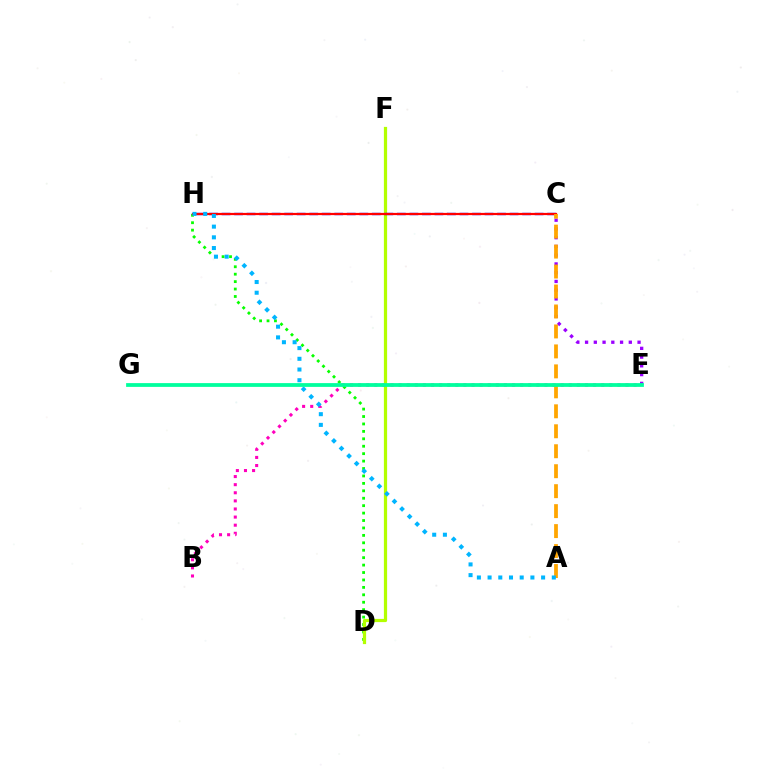{('D', 'H'): [{'color': '#08ff00', 'line_style': 'dotted', 'thickness': 2.02}], ('D', 'F'): [{'color': '#b3ff00', 'line_style': 'solid', 'thickness': 2.32}], ('B', 'E'): [{'color': '#ff00bd', 'line_style': 'dotted', 'thickness': 2.2}], ('C', 'E'): [{'color': '#9b00ff', 'line_style': 'dotted', 'thickness': 2.38}], ('C', 'H'): [{'color': '#0010ff', 'line_style': 'dashed', 'thickness': 1.7}, {'color': '#ff0000', 'line_style': 'solid', 'thickness': 1.59}], ('A', 'C'): [{'color': '#ffa500', 'line_style': 'dashed', 'thickness': 2.71}], ('A', 'H'): [{'color': '#00b5ff', 'line_style': 'dotted', 'thickness': 2.91}], ('E', 'G'): [{'color': '#00ff9d', 'line_style': 'solid', 'thickness': 2.71}]}